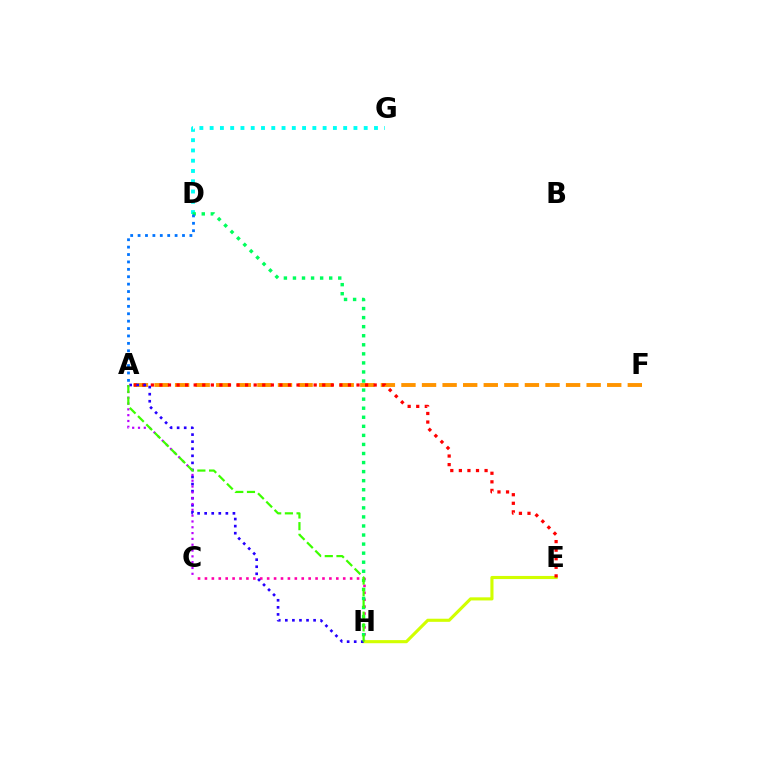{('A', 'F'): [{'color': '#ff9400', 'line_style': 'dashed', 'thickness': 2.8}], ('C', 'H'): [{'color': '#ff00ac', 'line_style': 'dotted', 'thickness': 1.88}], ('E', 'H'): [{'color': '#d1ff00', 'line_style': 'solid', 'thickness': 2.24}], ('D', 'G'): [{'color': '#00fff6', 'line_style': 'dotted', 'thickness': 2.79}], ('A', 'E'): [{'color': '#ff0000', 'line_style': 'dotted', 'thickness': 2.33}], ('A', 'H'): [{'color': '#2500ff', 'line_style': 'dotted', 'thickness': 1.92}, {'color': '#3dff00', 'line_style': 'dashed', 'thickness': 1.59}], ('D', 'H'): [{'color': '#00ff5c', 'line_style': 'dotted', 'thickness': 2.46}], ('A', 'C'): [{'color': '#b900ff', 'line_style': 'dotted', 'thickness': 1.58}], ('A', 'D'): [{'color': '#0074ff', 'line_style': 'dotted', 'thickness': 2.01}]}